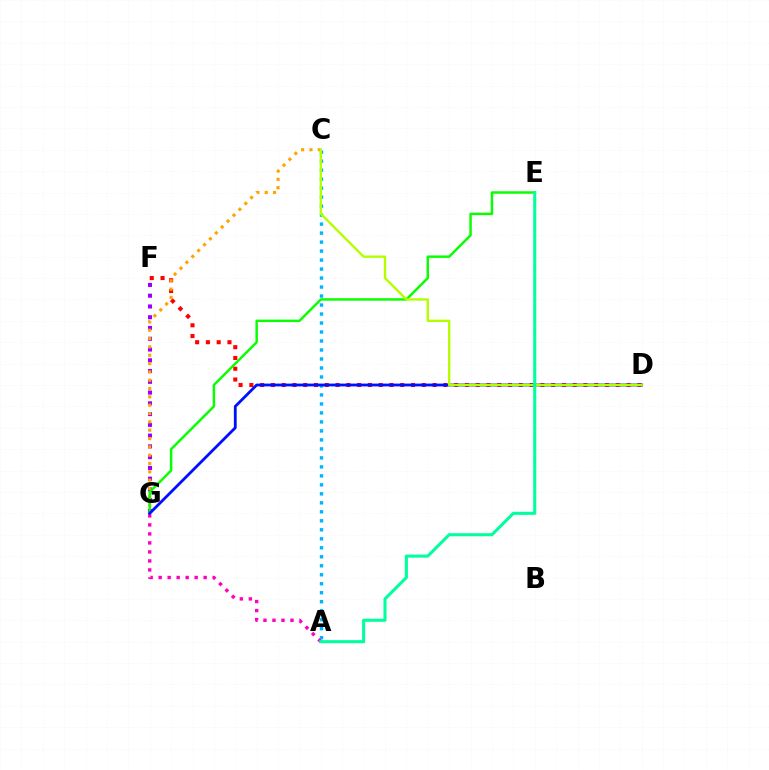{('D', 'F'): [{'color': '#ff0000', 'line_style': 'dotted', 'thickness': 2.93}], ('F', 'G'): [{'color': '#9b00ff', 'line_style': 'dotted', 'thickness': 2.92}], ('C', 'G'): [{'color': '#ffa500', 'line_style': 'dotted', 'thickness': 2.26}], ('E', 'G'): [{'color': '#08ff00', 'line_style': 'solid', 'thickness': 1.77}], ('A', 'C'): [{'color': '#00b5ff', 'line_style': 'dotted', 'thickness': 2.44}], ('A', 'G'): [{'color': '#ff00bd', 'line_style': 'dotted', 'thickness': 2.45}], ('D', 'G'): [{'color': '#0010ff', 'line_style': 'solid', 'thickness': 2.03}], ('C', 'D'): [{'color': '#b3ff00', 'line_style': 'solid', 'thickness': 1.71}], ('A', 'E'): [{'color': '#00ff9d', 'line_style': 'solid', 'thickness': 2.21}]}